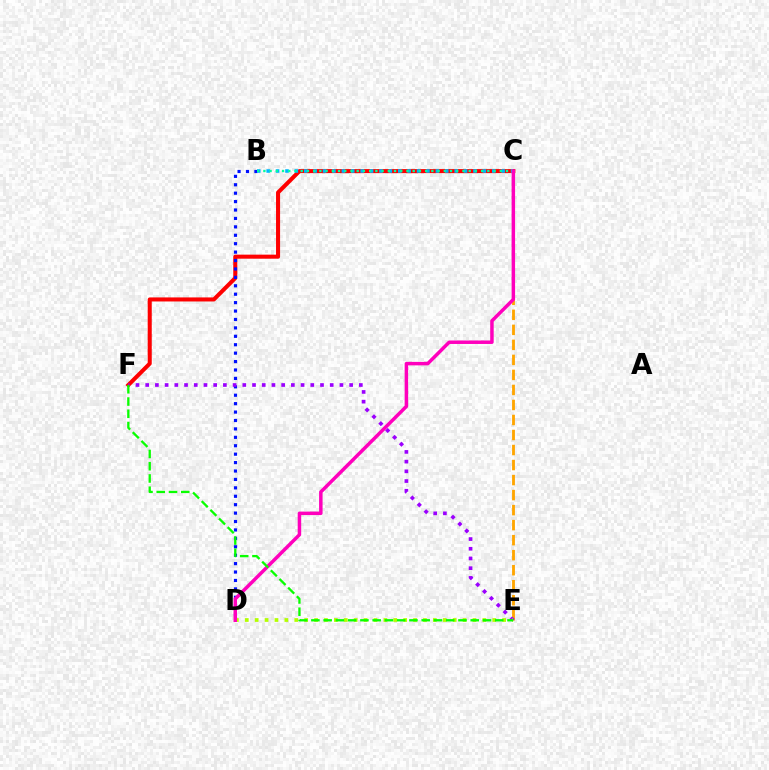{('C', 'E'): [{'color': '#ffa500', 'line_style': 'dashed', 'thickness': 2.04}], ('C', 'F'): [{'color': '#ff0000', 'line_style': 'solid', 'thickness': 2.91}], ('B', 'D'): [{'color': '#0010ff', 'line_style': 'dotted', 'thickness': 2.29}], ('B', 'C'): [{'color': '#00b5ff', 'line_style': 'dotted', 'thickness': 2.55}, {'color': '#00ff9d', 'line_style': 'dotted', 'thickness': 1.69}], ('E', 'F'): [{'color': '#9b00ff', 'line_style': 'dotted', 'thickness': 2.64}, {'color': '#08ff00', 'line_style': 'dashed', 'thickness': 1.66}], ('D', 'E'): [{'color': '#b3ff00', 'line_style': 'dotted', 'thickness': 2.69}], ('C', 'D'): [{'color': '#ff00bd', 'line_style': 'solid', 'thickness': 2.51}]}